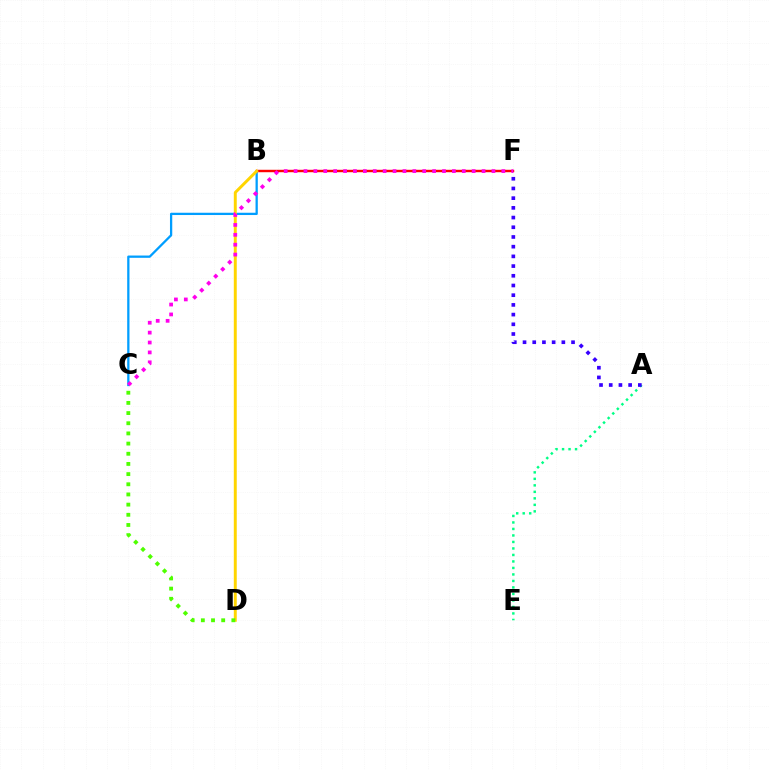{('A', 'E'): [{'color': '#00ff86', 'line_style': 'dotted', 'thickness': 1.77}], ('B', 'C'): [{'color': '#009eff', 'line_style': 'solid', 'thickness': 1.64}], ('A', 'F'): [{'color': '#3700ff', 'line_style': 'dotted', 'thickness': 2.64}], ('B', 'F'): [{'color': '#ff0000', 'line_style': 'solid', 'thickness': 1.75}], ('B', 'D'): [{'color': '#ffd500', 'line_style': 'solid', 'thickness': 2.12}], ('C', 'F'): [{'color': '#ff00ed', 'line_style': 'dotted', 'thickness': 2.69}], ('C', 'D'): [{'color': '#4fff00', 'line_style': 'dotted', 'thickness': 2.76}]}